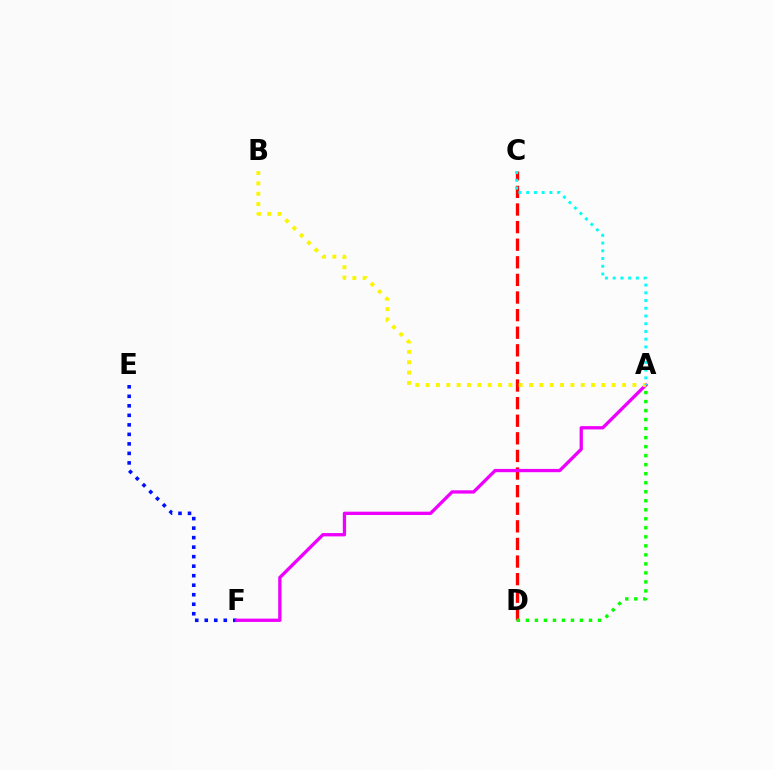{('E', 'F'): [{'color': '#0010ff', 'line_style': 'dotted', 'thickness': 2.58}], ('C', 'D'): [{'color': '#ff0000', 'line_style': 'dashed', 'thickness': 2.39}], ('A', 'F'): [{'color': '#ee00ff', 'line_style': 'solid', 'thickness': 2.38}], ('A', 'D'): [{'color': '#08ff00', 'line_style': 'dotted', 'thickness': 2.45}], ('A', 'B'): [{'color': '#fcf500', 'line_style': 'dotted', 'thickness': 2.81}], ('A', 'C'): [{'color': '#00fff6', 'line_style': 'dotted', 'thickness': 2.1}]}